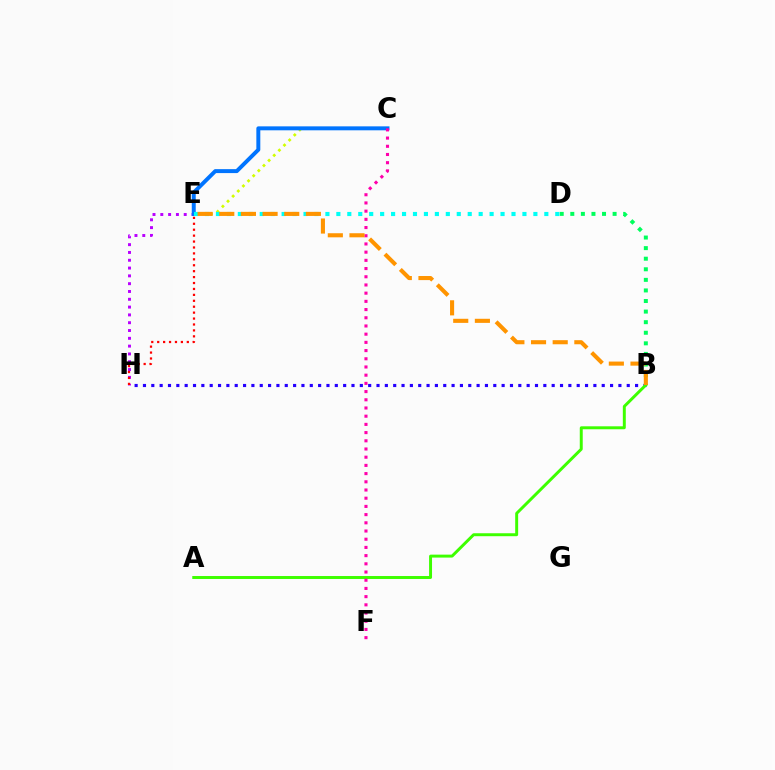{('E', 'H'): [{'color': '#b900ff', 'line_style': 'dotted', 'thickness': 2.12}, {'color': '#ff0000', 'line_style': 'dotted', 'thickness': 1.61}], ('C', 'E'): [{'color': '#d1ff00', 'line_style': 'dotted', 'thickness': 1.97}, {'color': '#0074ff', 'line_style': 'solid', 'thickness': 2.85}], ('B', 'H'): [{'color': '#2500ff', 'line_style': 'dotted', 'thickness': 2.27}], ('B', 'D'): [{'color': '#00ff5c', 'line_style': 'dotted', 'thickness': 2.87}], ('A', 'B'): [{'color': '#3dff00', 'line_style': 'solid', 'thickness': 2.13}], ('C', 'F'): [{'color': '#ff00ac', 'line_style': 'dotted', 'thickness': 2.23}], ('D', 'E'): [{'color': '#00fff6', 'line_style': 'dotted', 'thickness': 2.97}], ('B', 'E'): [{'color': '#ff9400', 'line_style': 'dashed', 'thickness': 2.94}]}